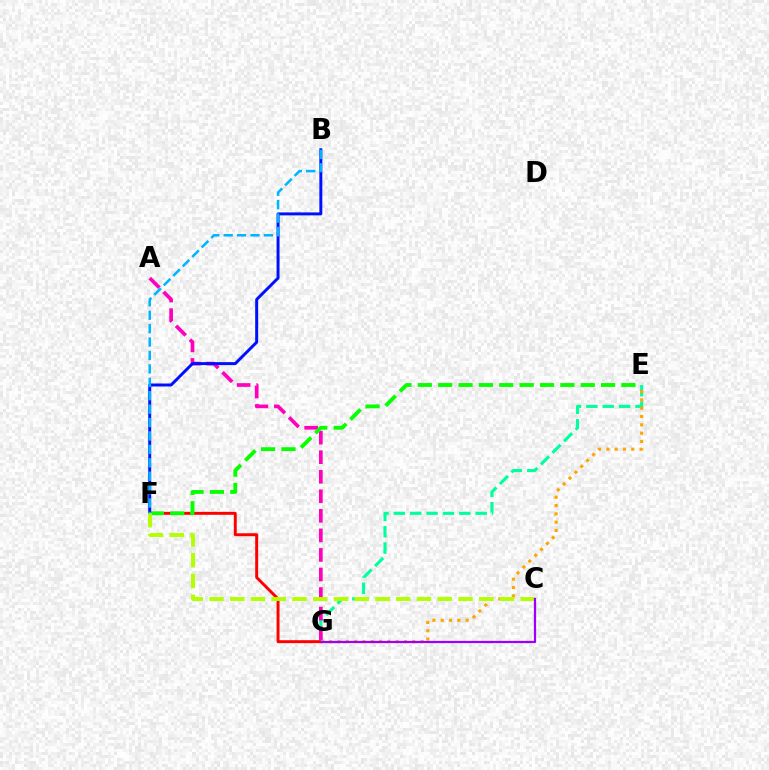{('E', 'G'): [{'color': '#00ff9d', 'line_style': 'dashed', 'thickness': 2.22}, {'color': '#ffa500', 'line_style': 'dotted', 'thickness': 2.26}], ('A', 'G'): [{'color': '#ff00bd', 'line_style': 'dashed', 'thickness': 2.66}], ('F', 'G'): [{'color': '#ff0000', 'line_style': 'solid', 'thickness': 2.11}], ('E', 'F'): [{'color': '#08ff00', 'line_style': 'dashed', 'thickness': 2.77}], ('B', 'F'): [{'color': '#0010ff', 'line_style': 'solid', 'thickness': 2.14}, {'color': '#00b5ff', 'line_style': 'dashed', 'thickness': 1.82}], ('C', 'F'): [{'color': '#b3ff00', 'line_style': 'dashed', 'thickness': 2.82}], ('C', 'G'): [{'color': '#9b00ff', 'line_style': 'solid', 'thickness': 1.61}]}